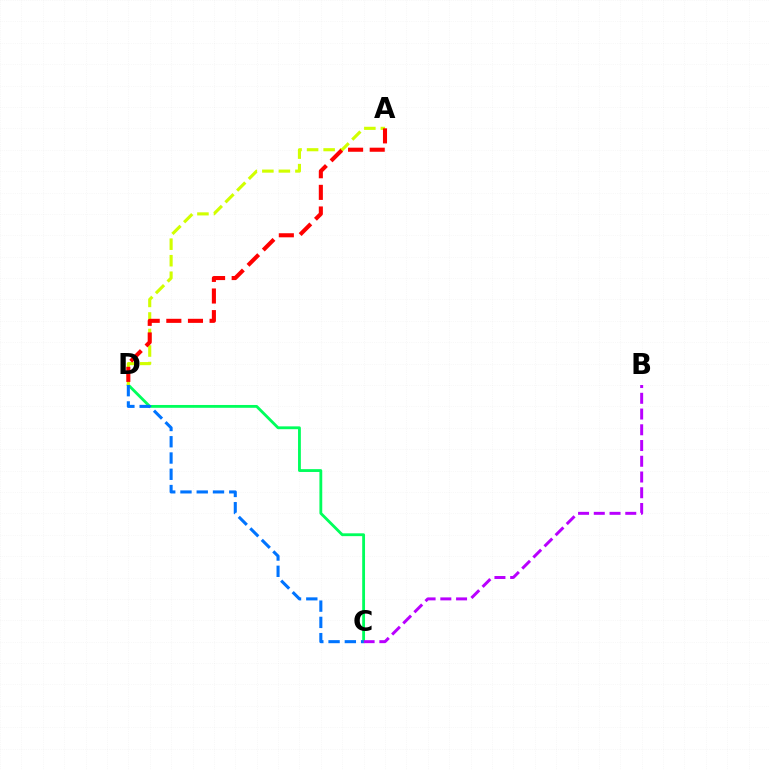{('C', 'D'): [{'color': '#00ff5c', 'line_style': 'solid', 'thickness': 2.03}, {'color': '#0074ff', 'line_style': 'dashed', 'thickness': 2.21}], ('B', 'C'): [{'color': '#b900ff', 'line_style': 'dashed', 'thickness': 2.14}], ('A', 'D'): [{'color': '#d1ff00', 'line_style': 'dashed', 'thickness': 2.25}, {'color': '#ff0000', 'line_style': 'dashed', 'thickness': 2.94}]}